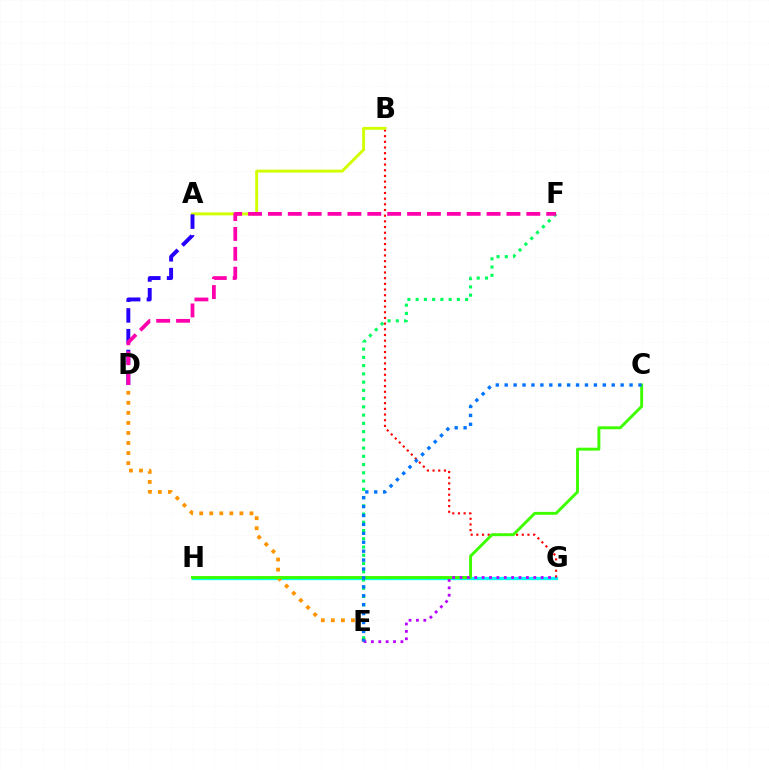{('G', 'H'): [{'color': '#00fff6', 'line_style': 'solid', 'thickness': 2.37}], ('D', 'E'): [{'color': '#ff9400', 'line_style': 'dotted', 'thickness': 2.73}], ('B', 'G'): [{'color': '#ff0000', 'line_style': 'dotted', 'thickness': 1.54}], ('E', 'F'): [{'color': '#00ff5c', 'line_style': 'dotted', 'thickness': 2.24}], ('A', 'B'): [{'color': '#d1ff00', 'line_style': 'solid', 'thickness': 2.11}], ('C', 'H'): [{'color': '#3dff00', 'line_style': 'solid', 'thickness': 2.1}], ('E', 'G'): [{'color': '#b900ff', 'line_style': 'dotted', 'thickness': 2.01}], ('A', 'D'): [{'color': '#2500ff', 'line_style': 'dashed', 'thickness': 2.82}], ('C', 'E'): [{'color': '#0074ff', 'line_style': 'dotted', 'thickness': 2.42}], ('D', 'F'): [{'color': '#ff00ac', 'line_style': 'dashed', 'thickness': 2.7}]}